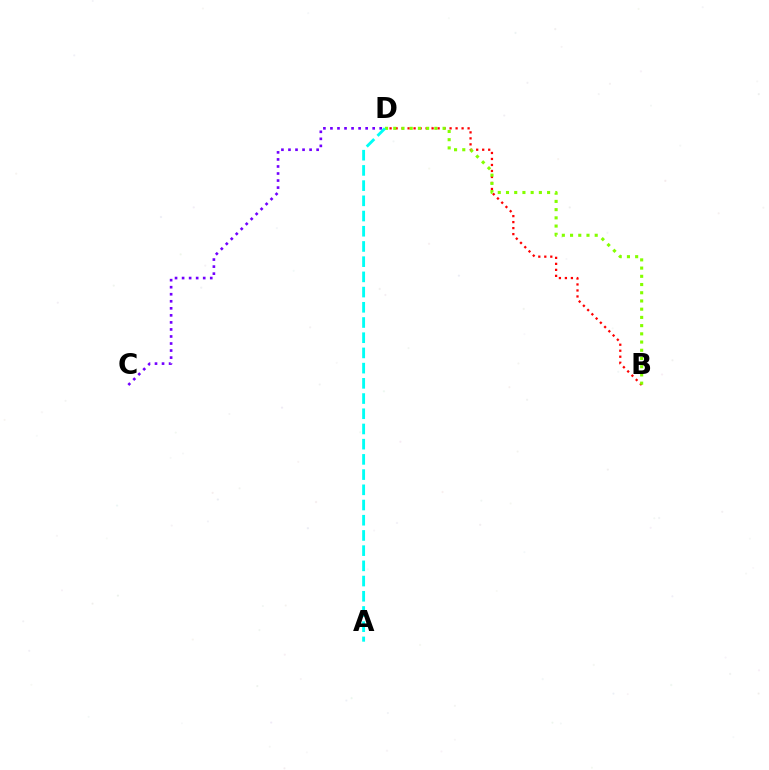{('B', 'D'): [{'color': '#ff0000', 'line_style': 'dotted', 'thickness': 1.63}, {'color': '#84ff00', 'line_style': 'dotted', 'thickness': 2.23}], ('C', 'D'): [{'color': '#7200ff', 'line_style': 'dotted', 'thickness': 1.91}], ('A', 'D'): [{'color': '#00fff6', 'line_style': 'dashed', 'thickness': 2.07}]}